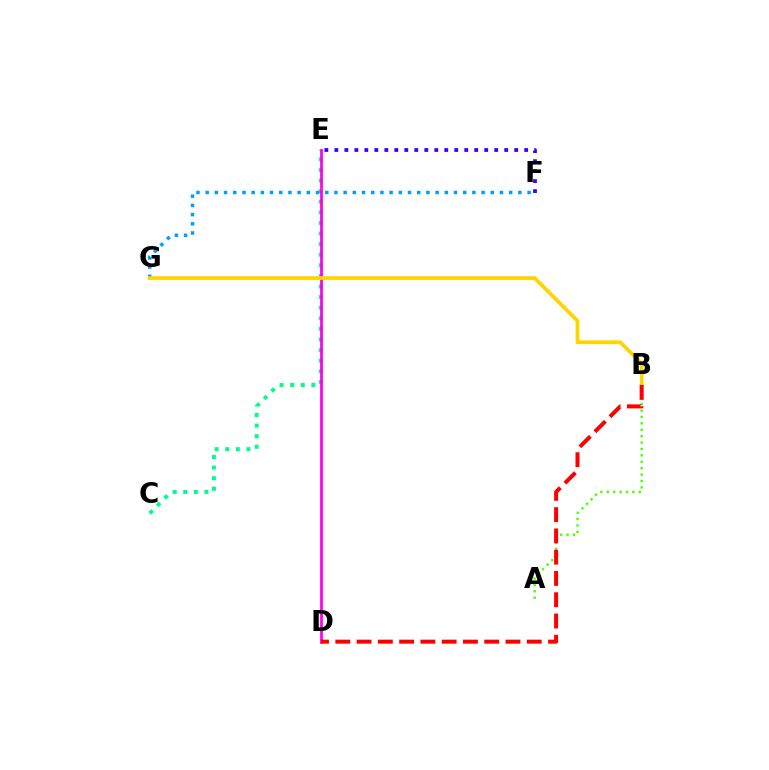{('E', 'F'): [{'color': '#3700ff', 'line_style': 'dotted', 'thickness': 2.71}], ('C', 'E'): [{'color': '#00ff86', 'line_style': 'dotted', 'thickness': 2.88}], ('F', 'G'): [{'color': '#009eff', 'line_style': 'dotted', 'thickness': 2.5}], ('A', 'B'): [{'color': '#4fff00', 'line_style': 'dotted', 'thickness': 1.74}], ('D', 'E'): [{'color': '#ff00ed', 'line_style': 'solid', 'thickness': 1.98}], ('B', 'G'): [{'color': '#ffd500', 'line_style': 'solid', 'thickness': 2.68}], ('B', 'D'): [{'color': '#ff0000', 'line_style': 'dashed', 'thickness': 2.89}]}